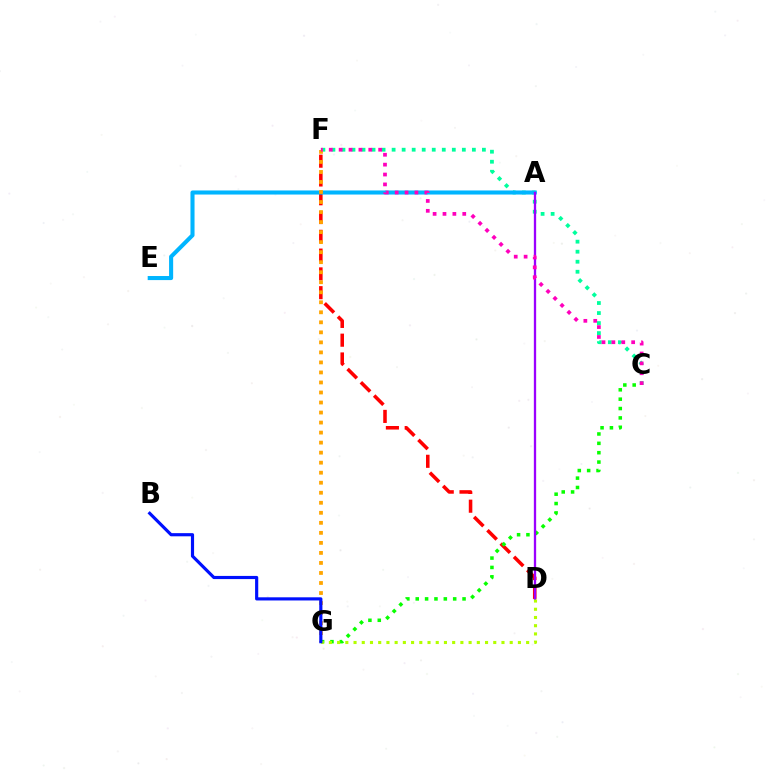{('D', 'F'): [{'color': '#ff0000', 'line_style': 'dashed', 'thickness': 2.55}], ('C', 'F'): [{'color': '#00ff9d', 'line_style': 'dotted', 'thickness': 2.73}, {'color': '#ff00bd', 'line_style': 'dotted', 'thickness': 2.69}], ('C', 'G'): [{'color': '#08ff00', 'line_style': 'dotted', 'thickness': 2.54}], ('A', 'E'): [{'color': '#00b5ff', 'line_style': 'solid', 'thickness': 2.93}], ('A', 'D'): [{'color': '#9b00ff', 'line_style': 'solid', 'thickness': 1.66}], ('F', 'G'): [{'color': '#ffa500', 'line_style': 'dotted', 'thickness': 2.72}], ('D', 'G'): [{'color': '#b3ff00', 'line_style': 'dotted', 'thickness': 2.23}], ('B', 'G'): [{'color': '#0010ff', 'line_style': 'solid', 'thickness': 2.28}]}